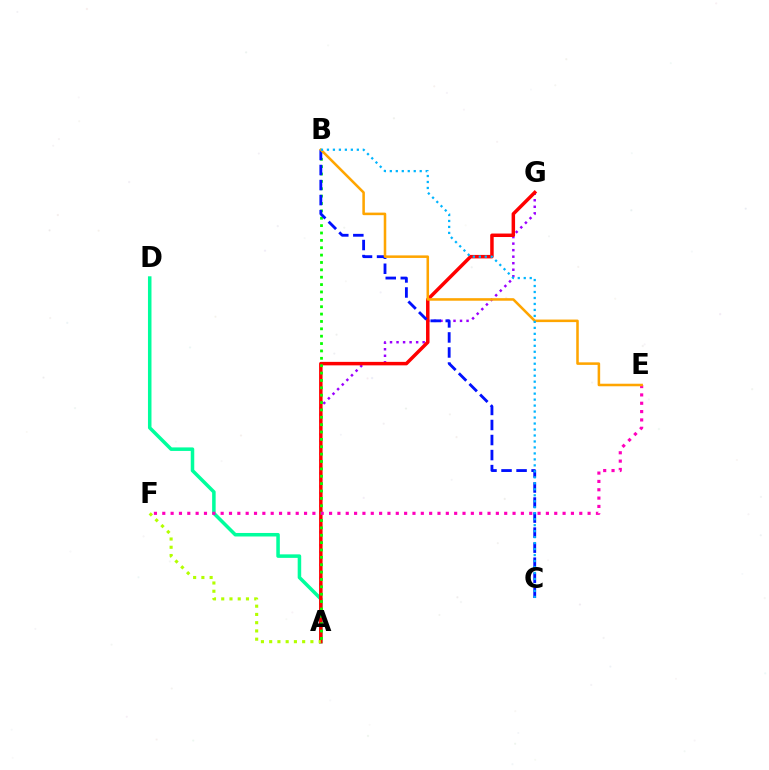{('A', 'D'): [{'color': '#00ff9d', 'line_style': 'solid', 'thickness': 2.53}], ('A', 'G'): [{'color': '#9b00ff', 'line_style': 'dotted', 'thickness': 1.77}, {'color': '#ff0000', 'line_style': 'solid', 'thickness': 2.51}], ('A', 'B'): [{'color': '#08ff00', 'line_style': 'dotted', 'thickness': 2.0}], ('B', 'C'): [{'color': '#0010ff', 'line_style': 'dashed', 'thickness': 2.04}, {'color': '#00b5ff', 'line_style': 'dotted', 'thickness': 1.62}], ('E', 'F'): [{'color': '#ff00bd', 'line_style': 'dotted', 'thickness': 2.27}], ('B', 'E'): [{'color': '#ffa500', 'line_style': 'solid', 'thickness': 1.84}], ('A', 'F'): [{'color': '#b3ff00', 'line_style': 'dotted', 'thickness': 2.24}]}